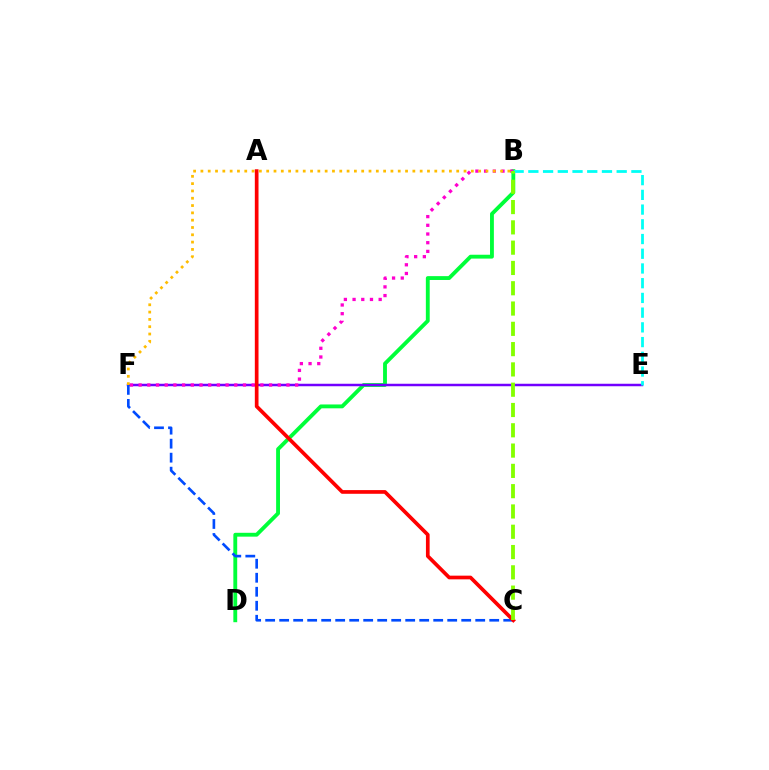{('B', 'D'): [{'color': '#00ff39', 'line_style': 'solid', 'thickness': 2.77}], ('E', 'F'): [{'color': '#7200ff', 'line_style': 'solid', 'thickness': 1.79}], ('B', 'E'): [{'color': '#00fff6', 'line_style': 'dashed', 'thickness': 2.0}], ('C', 'F'): [{'color': '#004bff', 'line_style': 'dashed', 'thickness': 1.9}], ('B', 'F'): [{'color': '#ff00cf', 'line_style': 'dotted', 'thickness': 2.36}, {'color': '#ffbd00', 'line_style': 'dotted', 'thickness': 1.99}], ('A', 'C'): [{'color': '#ff0000', 'line_style': 'solid', 'thickness': 2.66}], ('B', 'C'): [{'color': '#84ff00', 'line_style': 'dashed', 'thickness': 2.76}]}